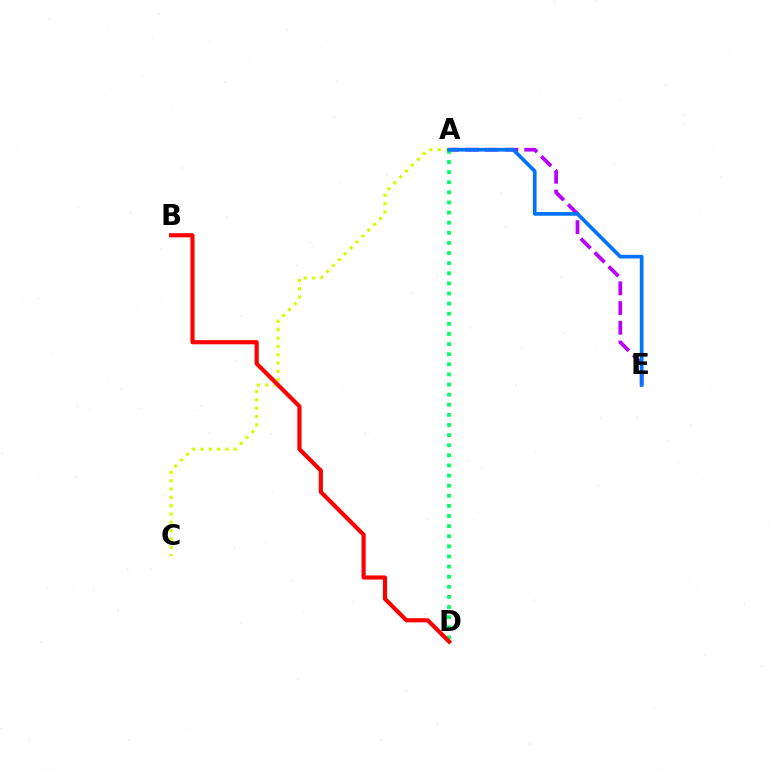{('A', 'C'): [{'color': '#d1ff00', 'line_style': 'dotted', 'thickness': 2.26}], ('A', 'E'): [{'color': '#b900ff', 'line_style': 'dashed', 'thickness': 2.68}, {'color': '#0074ff', 'line_style': 'solid', 'thickness': 2.66}], ('A', 'D'): [{'color': '#00ff5c', 'line_style': 'dotted', 'thickness': 2.75}], ('B', 'D'): [{'color': '#ff0000', 'line_style': 'solid', 'thickness': 2.98}]}